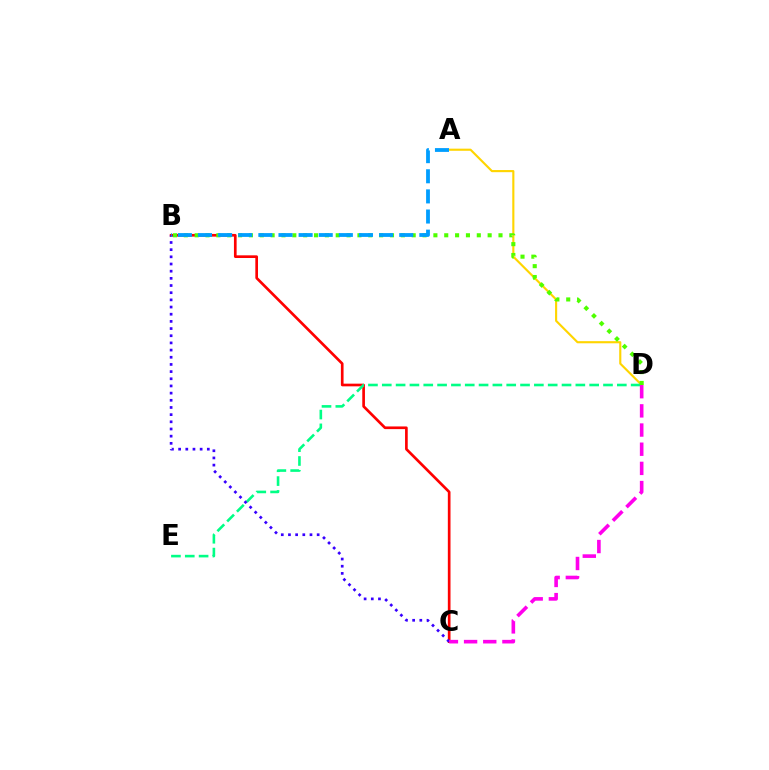{('A', 'D'): [{'color': '#ffd500', 'line_style': 'solid', 'thickness': 1.53}], ('B', 'C'): [{'color': '#ff0000', 'line_style': 'solid', 'thickness': 1.93}, {'color': '#3700ff', 'line_style': 'dotted', 'thickness': 1.95}], ('D', 'E'): [{'color': '#00ff86', 'line_style': 'dashed', 'thickness': 1.88}], ('B', 'D'): [{'color': '#4fff00', 'line_style': 'dotted', 'thickness': 2.95}], ('A', 'B'): [{'color': '#009eff', 'line_style': 'dashed', 'thickness': 2.73}], ('C', 'D'): [{'color': '#ff00ed', 'line_style': 'dashed', 'thickness': 2.6}]}